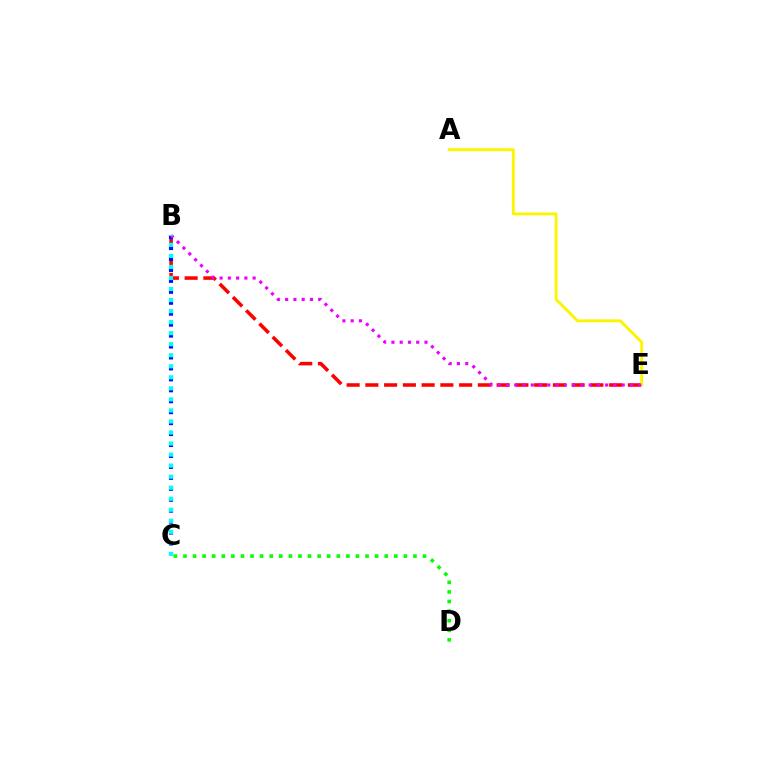{('B', 'E'): [{'color': '#ff0000', 'line_style': 'dashed', 'thickness': 2.55}, {'color': '#ee00ff', 'line_style': 'dotted', 'thickness': 2.25}], ('B', 'C'): [{'color': '#0010ff', 'line_style': 'dotted', 'thickness': 2.97}, {'color': '#00fff6', 'line_style': 'dotted', 'thickness': 3.0}], ('C', 'D'): [{'color': '#08ff00', 'line_style': 'dotted', 'thickness': 2.6}], ('A', 'E'): [{'color': '#fcf500', 'line_style': 'solid', 'thickness': 2.08}]}